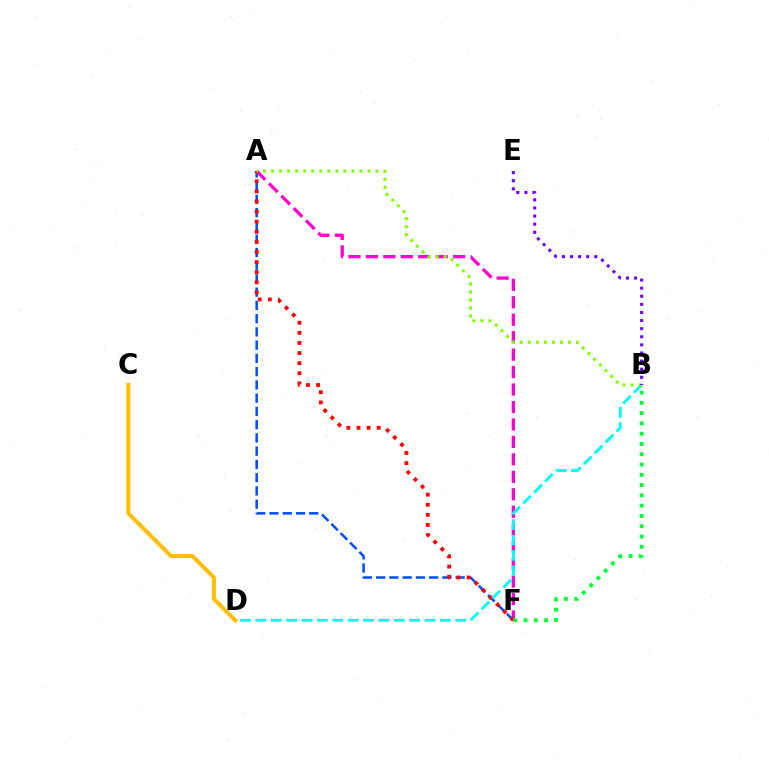{('A', 'F'): [{'color': '#004bff', 'line_style': 'dashed', 'thickness': 1.8}, {'color': '#ff00cf', 'line_style': 'dashed', 'thickness': 2.37}, {'color': '#ff0000', 'line_style': 'dotted', 'thickness': 2.74}], ('B', 'D'): [{'color': '#00fff6', 'line_style': 'dashed', 'thickness': 2.09}], ('A', 'B'): [{'color': '#84ff00', 'line_style': 'dotted', 'thickness': 2.18}], ('B', 'F'): [{'color': '#00ff39', 'line_style': 'dotted', 'thickness': 2.79}], ('B', 'E'): [{'color': '#7200ff', 'line_style': 'dotted', 'thickness': 2.2}], ('C', 'D'): [{'color': '#ffbd00', 'line_style': 'solid', 'thickness': 2.87}]}